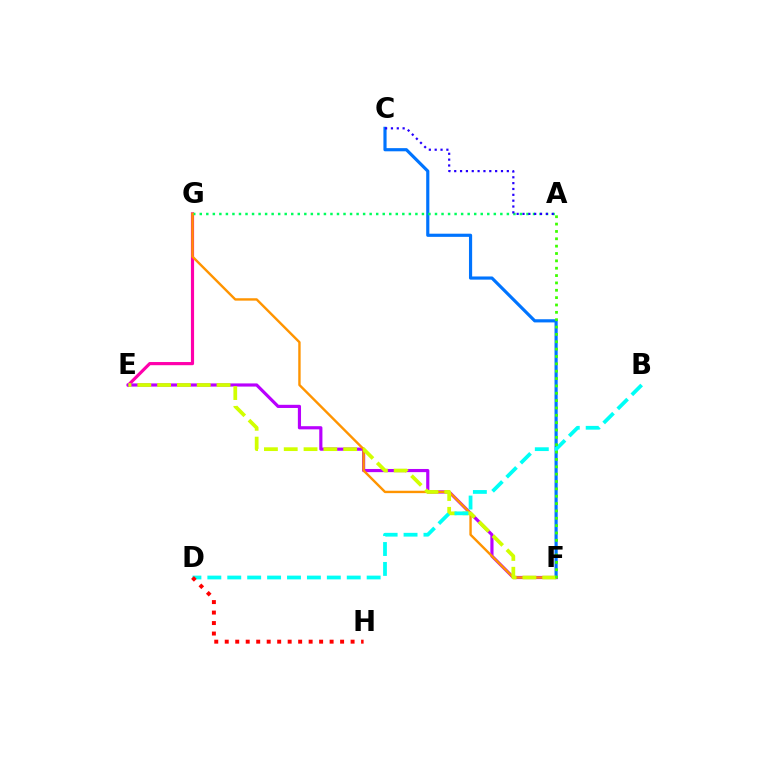{('E', 'G'): [{'color': '#ff00ac', 'line_style': 'solid', 'thickness': 2.28}], ('C', 'F'): [{'color': '#0074ff', 'line_style': 'solid', 'thickness': 2.28}], ('E', 'F'): [{'color': '#b900ff', 'line_style': 'solid', 'thickness': 2.28}, {'color': '#d1ff00', 'line_style': 'dashed', 'thickness': 2.69}], ('A', 'G'): [{'color': '#00ff5c', 'line_style': 'dotted', 'thickness': 1.78}], ('F', 'G'): [{'color': '#ff9400', 'line_style': 'solid', 'thickness': 1.72}], ('B', 'D'): [{'color': '#00fff6', 'line_style': 'dashed', 'thickness': 2.71}], ('A', 'F'): [{'color': '#3dff00', 'line_style': 'dotted', 'thickness': 2.0}], ('A', 'C'): [{'color': '#2500ff', 'line_style': 'dotted', 'thickness': 1.59}], ('D', 'H'): [{'color': '#ff0000', 'line_style': 'dotted', 'thickness': 2.85}]}